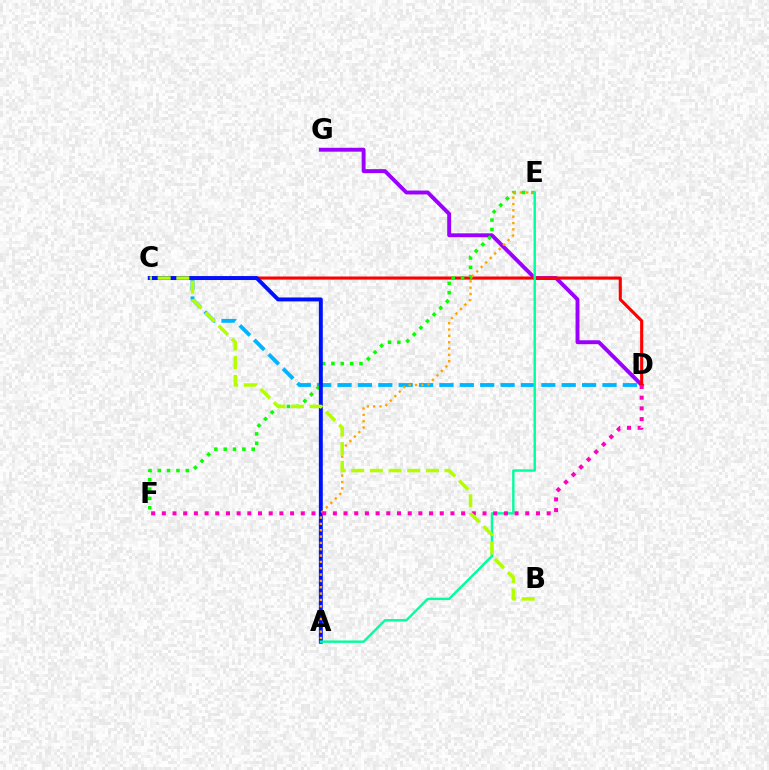{('C', 'D'): [{'color': '#00b5ff', 'line_style': 'dashed', 'thickness': 2.77}, {'color': '#ff0000', 'line_style': 'solid', 'thickness': 2.23}], ('D', 'G'): [{'color': '#9b00ff', 'line_style': 'solid', 'thickness': 2.81}], ('E', 'F'): [{'color': '#08ff00', 'line_style': 'dotted', 'thickness': 2.54}], ('A', 'C'): [{'color': '#0010ff', 'line_style': 'solid', 'thickness': 2.83}], ('A', 'E'): [{'color': '#ffa500', 'line_style': 'dotted', 'thickness': 1.72}, {'color': '#00ff9d', 'line_style': 'solid', 'thickness': 1.73}], ('D', 'F'): [{'color': '#ff00bd', 'line_style': 'dotted', 'thickness': 2.9}], ('B', 'C'): [{'color': '#b3ff00', 'line_style': 'dashed', 'thickness': 2.54}]}